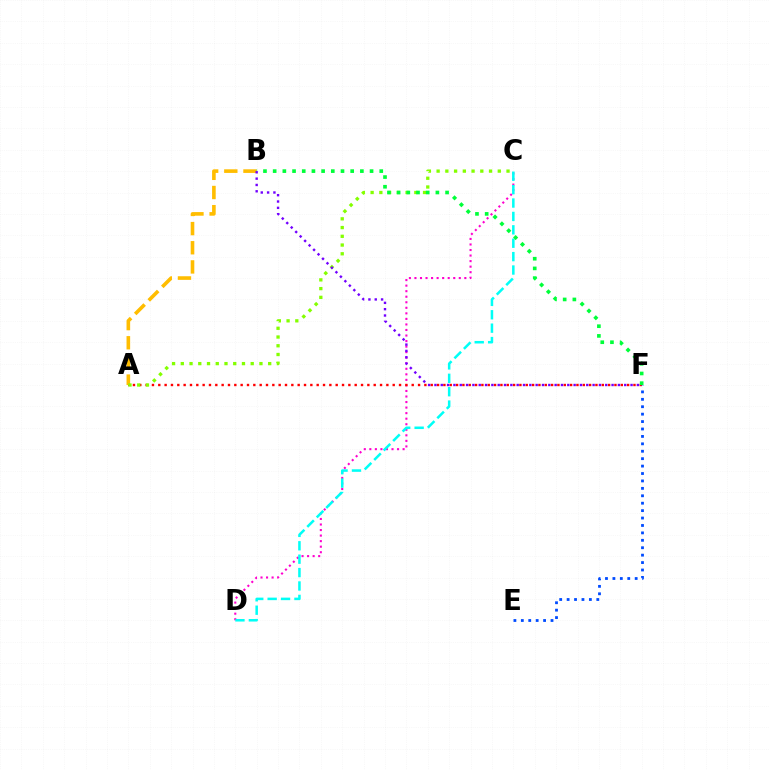{('C', 'D'): [{'color': '#ff00cf', 'line_style': 'dotted', 'thickness': 1.51}, {'color': '#00fff6', 'line_style': 'dashed', 'thickness': 1.82}], ('A', 'F'): [{'color': '#ff0000', 'line_style': 'dotted', 'thickness': 1.72}], ('A', 'B'): [{'color': '#ffbd00', 'line_style': 'dashed', 'thickness': 2.6}], ('A', 'C'): [{'color': '#84ff00', 'line_style': 'dotted', 'thickness': 2.37}], ('B', 'F'): [{'color': '#00ff39', 'line_style': 'dotted', 'thickness': 2.63}, {'color': '#7200ff', 'line_style': 'dotted', 'thickness': 1.72}], ('E', 'F'): [{'color': '#004bff', 'line_style': 'dotted', 'thickness': 2.02}]}